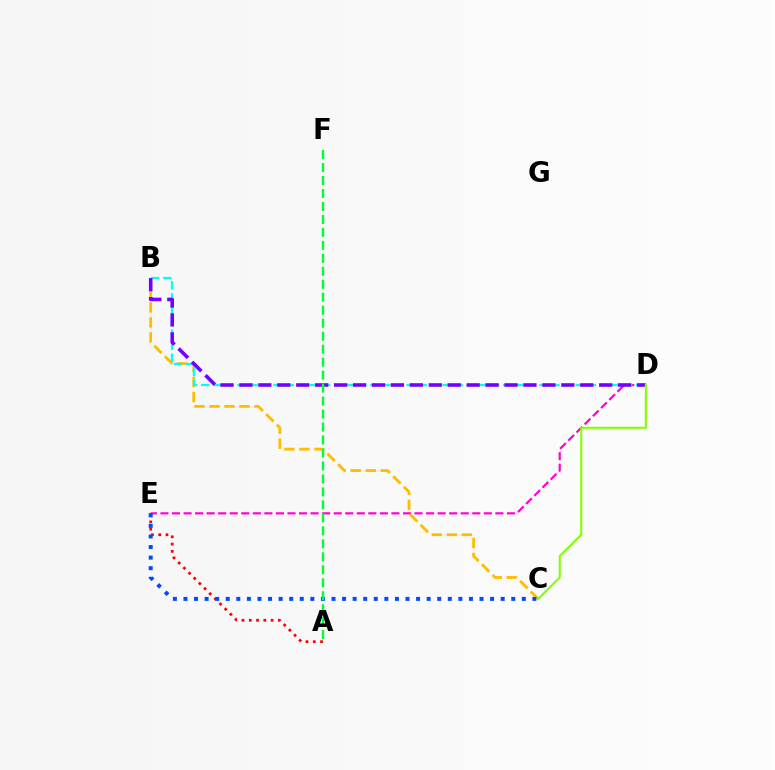{('D', 'E'): [{'color': '#ff00cf', 'line_style': 'dashed', 'thickness': 1.57}], ('B', 'C'): [{'color': '#ffbd00', 'line_style': 'dashed', 'thickness': 2.04}], ('A', 'E'): [{'color': '#ff0000', 'line_style': 'dotted', 'thickness': 1.98}], ('C', 'E'): [{'color': '#004bff', 'line_style': 'dotted', 'thickness': 2.87}], ('B', 'D'): [{'color': '#00fff6', 'line_style': 'dashed', 'thickness': 1.64}, {'color': '#7200ff', 'line_style': 'dashed', 'thickness': 2.57}], ('A', 'F'): [{'color': '#00ff39', 'line_style': 'dashed', 'thickness': 1.76}], ('C', 'D'): [{'color': '#84ff00', 'line_style': 'solid', 'thickness': 1.51}]}